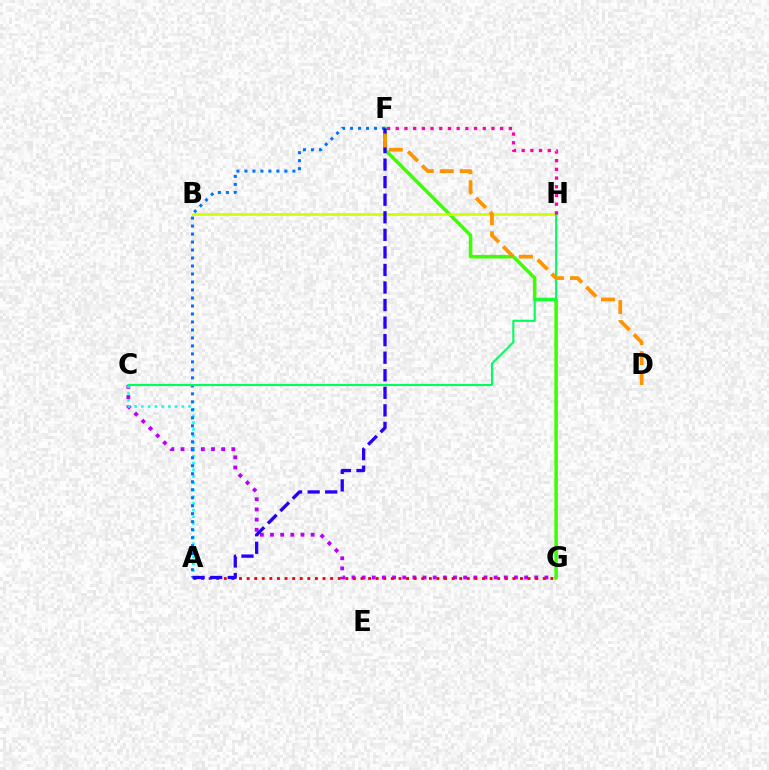{('C', 'G'): [{'color': '#b900ff', 'line_style': 'dotted', 'thickness': 2.76}], ('A', 'G'): [{'color': '#ff0000', 'line_style': 'dotted', 'thickness': 2.06}], ('A', 'C'): [{'color': '#00fff6', 'line_style': 'dotted', 'thickness': 1.83}], ('F', 'G'): [{'color': '#3dff00', 'line_style': 'solid', 'thickness': 2.54}], ('B', 'H'): [{'color': '#d1ff00', 'line_style': 'solid', 'thickness': 1.99}], ('A', 'F'): [{'color': '#0074ff', 'line_style': 'dotted', 'thickness': 2.17}, {'color': '#2500ff', 'line_style': 'dashed', 'thickness': 2.38}], ('C', 'H'): [{'color': '#00ff5c', 'line_style': 'solid', 'thickness': 1.51}], ('D', 'F'): [{'color': '#ff9400', 'line_style': 'dashed', 'thickness': 2.71}], ('F', 'H'): [{'color': '#ff00ac', 'line_style': 'dotted', 'thickness': 2.36}]}